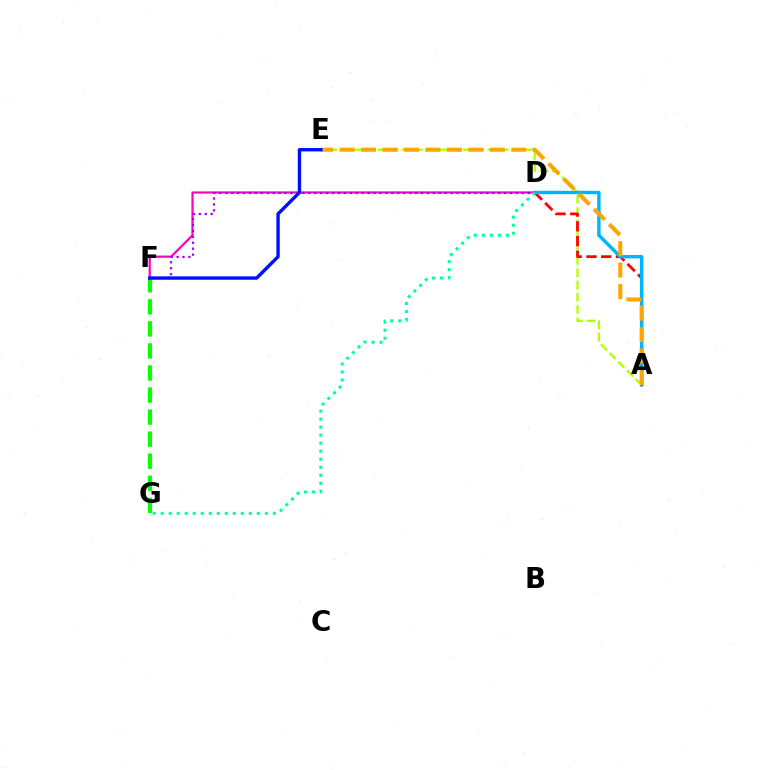{('A', 'E'): [{'color': '#b3ff00', 'line_style': 'dashed', 'thickness': 1.66}, {'color': '#ffa500', 'line_style': 'dashed', 'thickness': 2.92}], ('F', 'G'): [{'color': '#08ff00', 'line_style': 'dashed', 'thickness': 3.0}], ('A', 'D'): [{'color': '#ff0000', 'line_style': 'dashed', 'thickness': 2.0}, {'color': '#00b5ff', 'line_style': 'solid', 'thickness': 2.47}], ('D', 'F'): [{'color': '#ff00bd', 'line_style': 'solid', 'thickness': 1.59}, {'color': '#9b00ff', 'line_style': 'dotted', 'thickness': 1.61}], ('E', 'F'): [{'color': '#0010ff', 'line_style': 'solid', 'thickness': 2.44}], ('D', 'G'): [{'color': '#00ff9d', 'line_style': 'dotted', 'thickness': 2.18}]}